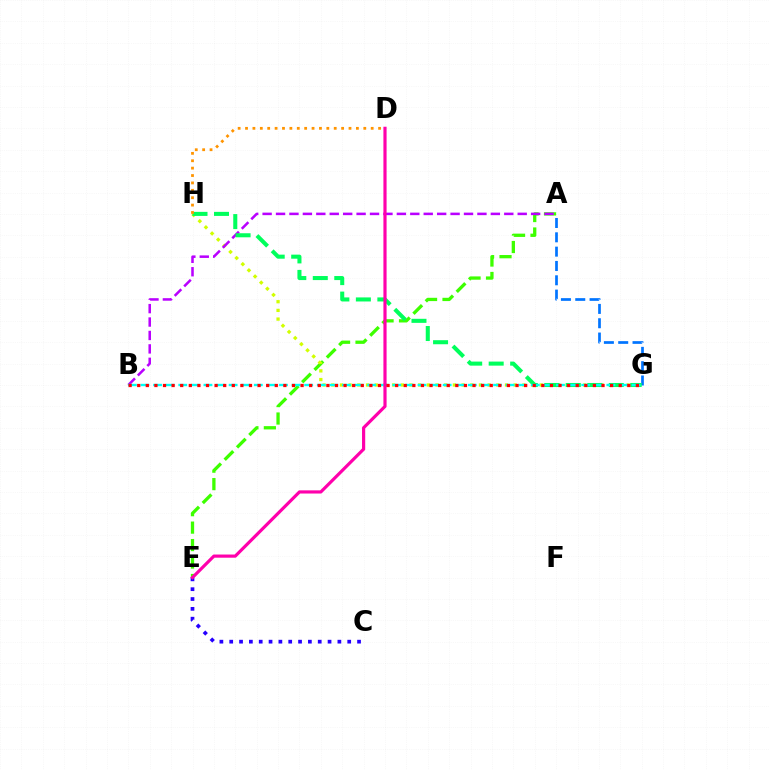{('A', 'E'): [{'color': '#3dff00', 'line_style': 'dashed', 'thickness': 2.37}], ('A', 'G'): [{'color': '#0074ff', 'line_style': 'dashed', 'thickness': 1.95}], ('C', 'E'): [{'color': '#2500ff', 'line_style': 'dotted', 'thickness': 2.67}], ('G', 'H'): [{'color': '#d1ff00', 'line_style': 'dotted', 'thickness': 2.36}, {'color': '#00ff5c', 'line_style': 'dashed', 'thickness': 2.92}], ('A', 'B'): [{'color': '#b900ff', 'line_style': 'dashed', 'thickness': 1.82}], ('B', 'G'): [{'color': '#00fff6', 'line_style': 'dashed', 'thickness': 1.71}, {'color': '#ff0000', 'line_style': 'dotted', 'thickness': 2.34}], ('D', 'E'): [{'color': '#ff00ac', 'line_style': 'solid', 'thickness': 2.29}], ('D', 'H'): [{'color': '#ff9400', 'line_style': 'dotted', 'thickness': 2.01}]}